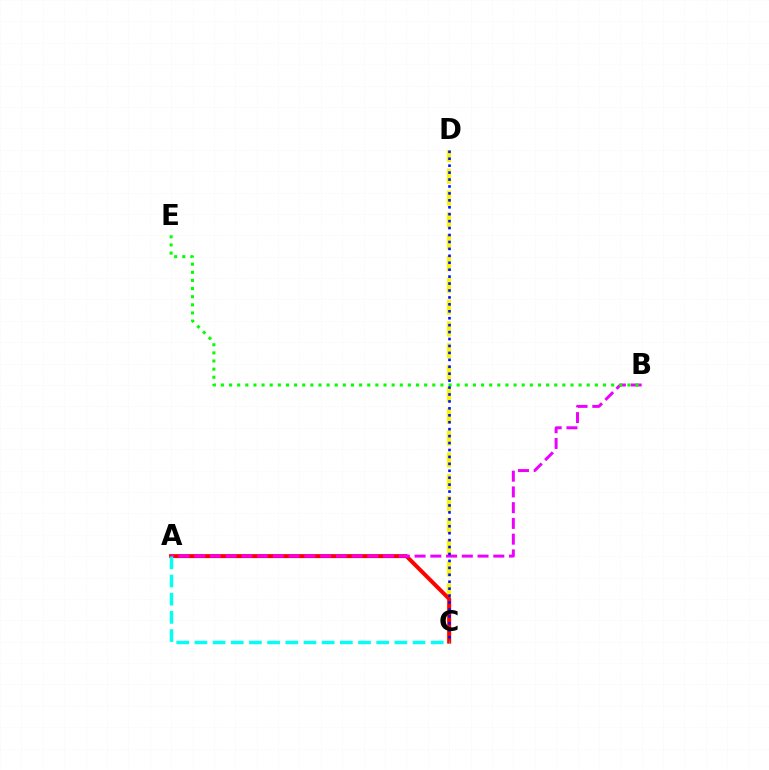{('C', 'D'): [{'color': '#fcf500', 'line_style': 'dashed', 'thickness': 2.96}, {'color': '#0010ff', 'line_style': 'dotted', 'thickness': 1.88}], ('A', 'C'): [{'color': '#ff0000', 'line_style': 'solid', 'thickness': 2.86}, {'color': '#00fff6', 'line_style': 'dashed', 'thickness': 2.47}], ('A', 'B'): [{'color': '#ee00ff', 'line_style': 'dashed', 'thickness': 2.14}], ('B', 'E'): [{'color': '#08ff00', 'line_style': 'dotted', 'thickness': 2.21}]}